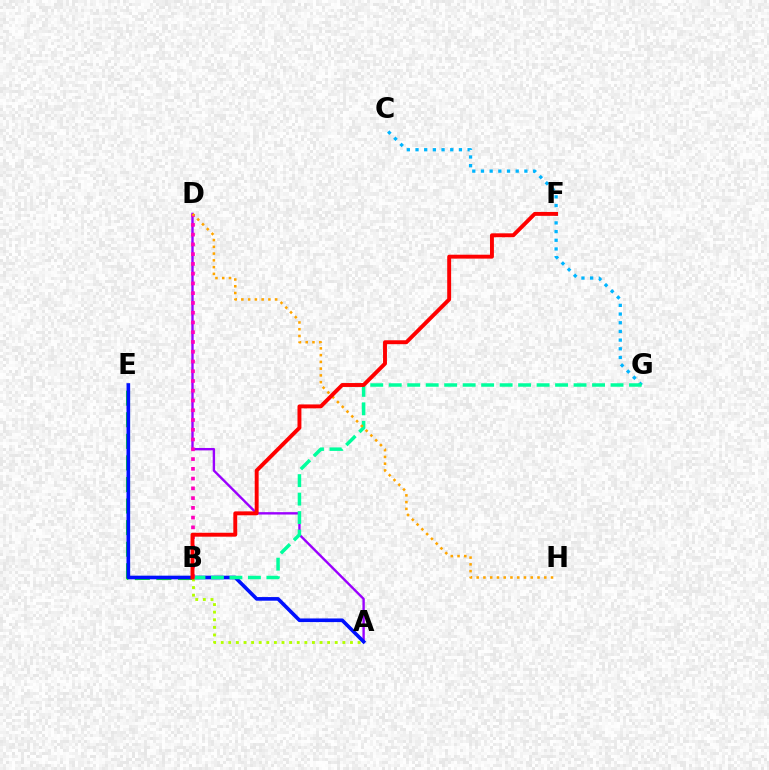{('A', 'D'): [{'color': '#9b00ff', 'line_style': 'solid', 'thickness': 1.71}], ('B', 'E'): [{'color': '#08ff00', 'line_style': 'dashed', 'thickness': 2.93}], ('A', 'E'): [{'color': '#0010ff', 'line_style': 'solid', 'thickness': 2.62}], ('C', 'G'): [{'color': '#00b5ff', 'line_style': 'dotted', 'thickness': 2.36}], ('A', 'B'): [{'color': '#b3ff00', 'line_style': 'dotted', 'thickness': 2.07}], ('B', 'G'): [{'color': '#00ff9d', 'line_style': 'dashed', 'thickness': 2.51}], ('B', 'D'): [{'color': '#ff00bd', 'line_style': 'dotted', 'thickness': 2.65}], ('D', 'H'): [{'color': '#ffa500', 'line_style': 'dotted', 'thickness': 1.84}], ('B', 'F'): [{'color': '#ff0000', 'line_style': 'solid', 'thickness': 2.82}]}